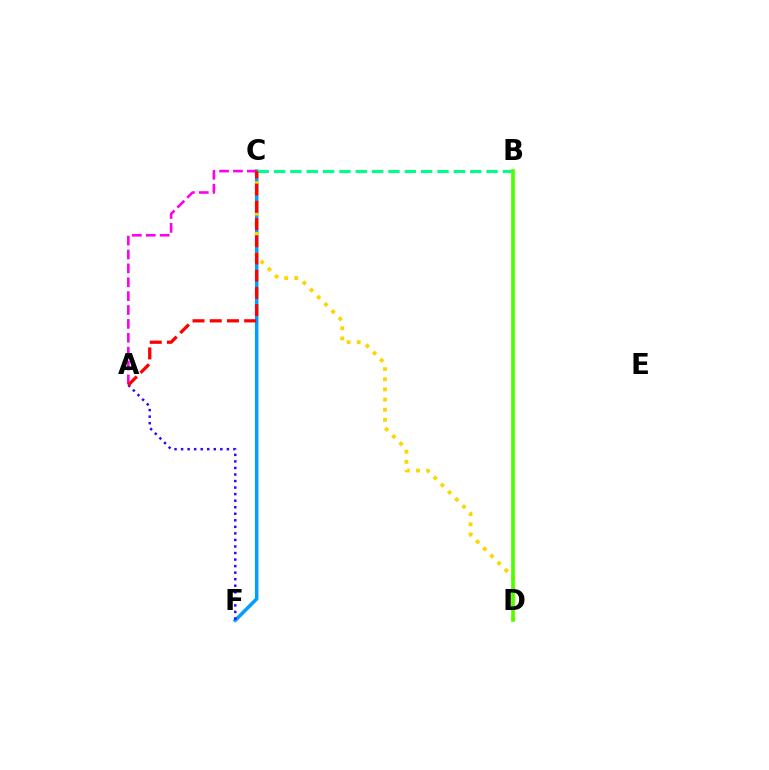{('C', 'F'): [{'color': '#009eff', 'line_style': 'solid', 'thickness': 2.54}], ('C', 'D'): [{'color': '#ffd500', 'line_style': 'dotted', 'thickness': 2.76}], ('B', 'C'): [{'color': '#00ff86', 'line_style': 'dashed', 'thickness': 2.22}], ('A', 'C'): [{'color': '#ff00ed', 'line_style': 'dashed', 'thickness': 1.89}, {'color': '#ff0000', 'line_style': 'dashed', 'thickness': 2.34}], ('A', 'F'): [{'color': '#3700ff', 'line_style': 'dotted', 'thickness': 1.78}], ('B', 'D'): [{'color': '#4fff00', 'line_style': 'solid', 'thickness': 2.62}]}